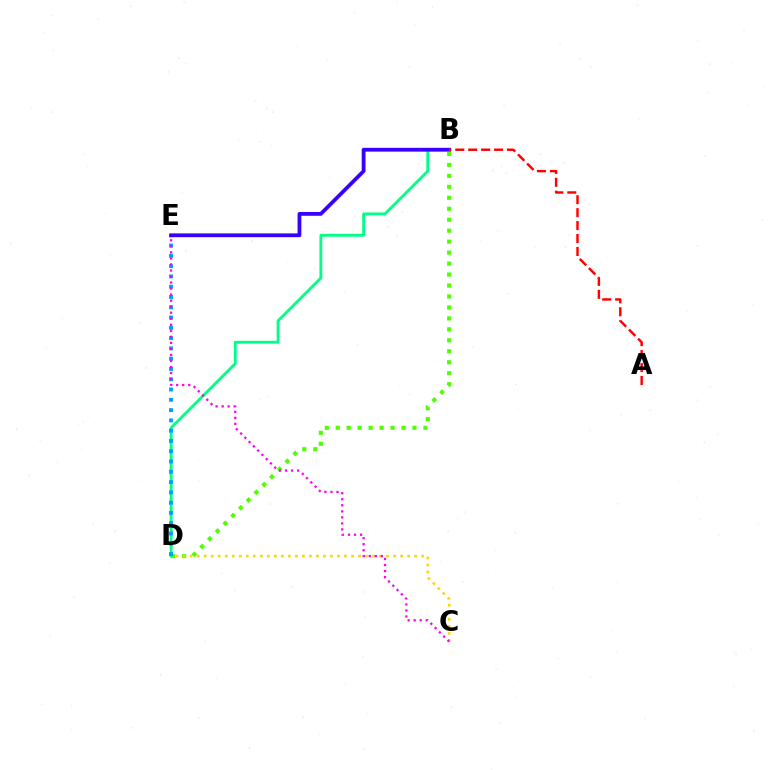{('B', 'D'): [{'color': '#4fff00', 'line_style': 'dotted', 'thickness': 2.98}, {'color': '#00ff86', 'line_style': 'solid', 'thickness': 2.04}], ('C', 'D'): [{'color': '#ffd500', 'line_style': 'dotted', 'thickness': 1.91}], ('D', 'E'): [{'color': '#009eff', 'line_style': 'dotted', 'thickness': 2.79}], ('C', 'E'): [{'color': '#ff00ed', 'line_style': 'dotted', 'thickness': 1.64}], ('B', 'E'): [{'color': '#3700ff', 'line_style': 'solid', 'thickness': 2.74}], ('A', 'B'): [{'color': '#ff0000', 'line_style': 'dashed', 'thickness': 1.76}]}